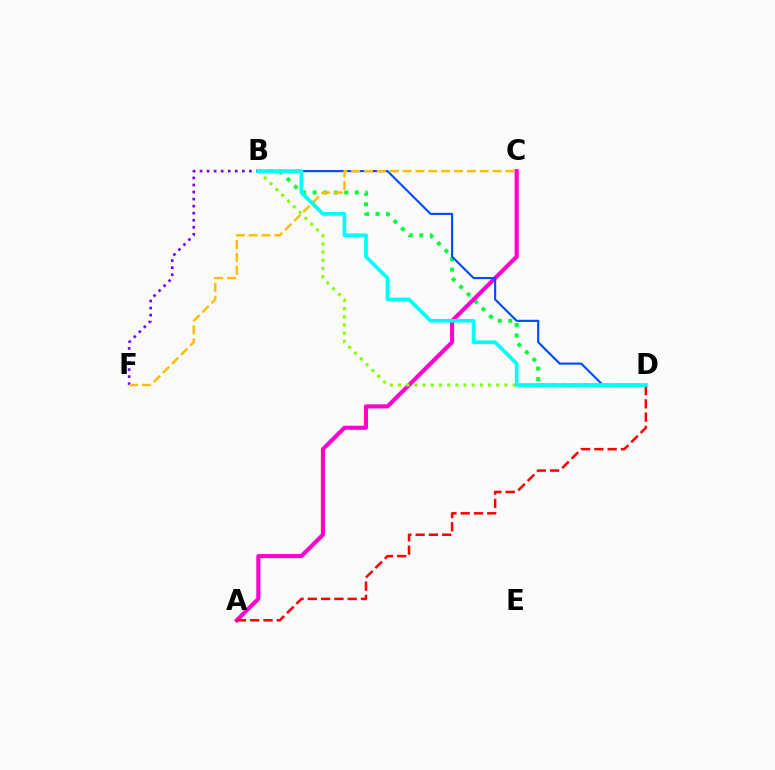{('B', 'D'): [{'color': '#00ff39', 'line_style': 'dotted', 'thickness': 2.86}, {'color': '#004bff', 'line_style': 'solid', 'thickness': 1.53}, {'color': '#84ff00', 'line_style': 'dotted', 'thickness': 2.22}, {'color': '#00fff6', 'line_style': 'solid', 'thickness': 2.69}], ('A', 'C'): [{'color': '#ff00cf', 'line_style': 'solid', 'thickness': 2.96}], ('A', 'D'): [{'color': '#ff0000', 'line_style': 'dashed', 'thickness': 1.8}], ('B', 'F'): [{'color': '#7200ff', 'line_style': 'dotted', 'thickness': 1.92}], ('C', 'F'): [{'color': '#ffbd00', 'line_style': 'dashed', 'thickness': 1.75}]}